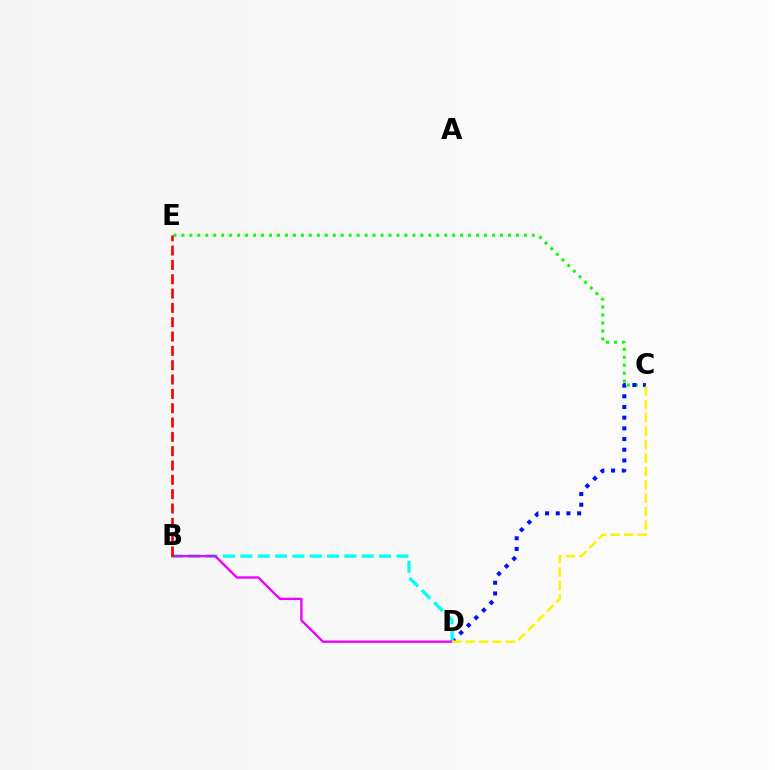{('C', 'E'): [{'color': '#08ff00', 'line_style': 'dotted', 'thickness': 2.16}], ('C', 'D'): [{'color': '#0010ff', 'line_style': 'dotted', 'thickness': 2.9}, {'color': '#fcf500', 'line_style': 'dashed', 'thickness': 1.82}], ('B', 'D'): [{'color': '#00fff6', 'line_style': 'dashed', 'thickness': 2.36}, {'color': '#ee00ff', 'line_style': 'solid', 'thickness': 1.69}], ('B', 'E'): [{'color': '#ff0000', 'line_style': 'dashed', 'thickness': 1.95}]}